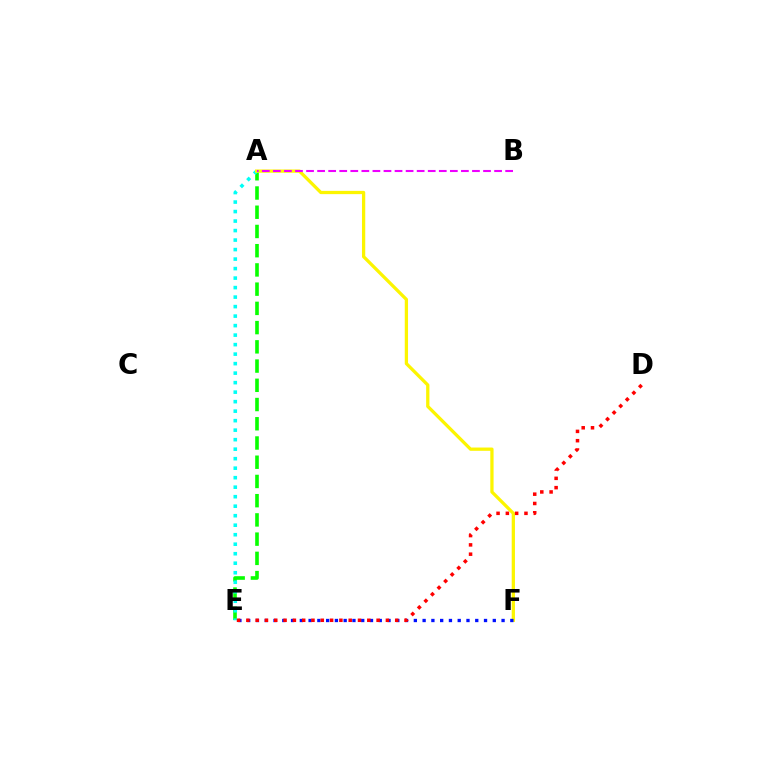{('A', 'E'): [{'color': '#08ff00', 'line_style': 'dashed', 'thickness': 2.61}, {'color': '#00fff6', 'line_style': 'dotted', 'thickness': 2.58}], ('A', 'F'): [{'color': '#fcf500', 'line_style': 'solid', 'thickness': 2.35}], ('A', 'B'): [{'color': '#ee00ff', 'line_style': 'dashed', 'thickness': 1.5}], ('E', 'F'): [{'color': '#0010ff', 'line_style': 'dotted', 'thickness': 2.38}], ('D', 'E'): [{'color': '#ff0000', 'line_style': 'dotted', 'thickness': 2.53}]}